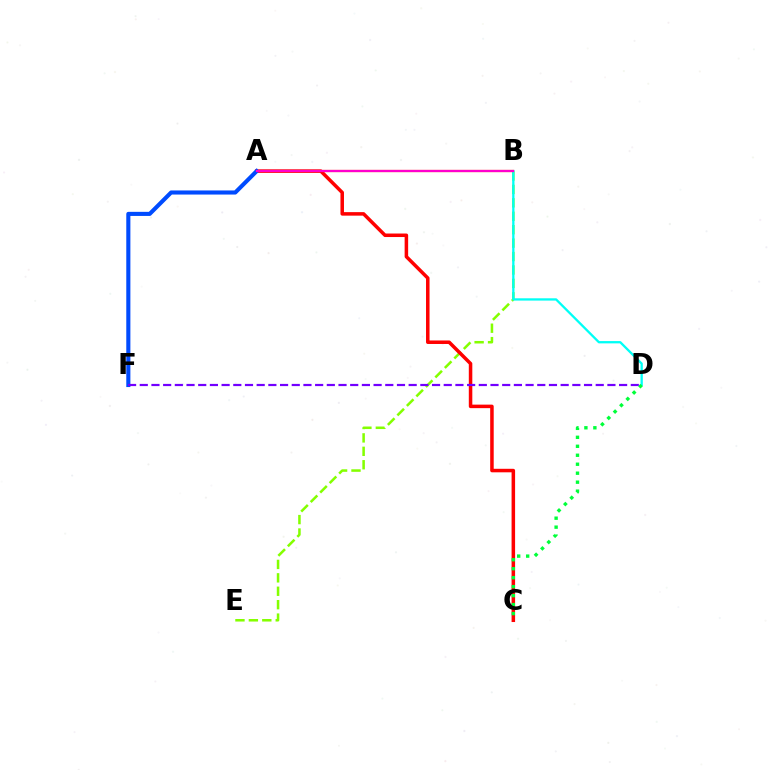{('B', 'E'): [{'color': '#84ff00', 'line_style': 'dashed', 'thickness': 1.82}], ('A', 'B'): [{'color': '#ffbd00', 'line_style': 'solid', 'thickness': 1.61}, {'color': '#ff00cf', 'line_style': 'solid', 'thickness': 1.64}], ('A', 'C'): [{'color': '#ff0000', 'line_style': 'solid', 'thickness': 2.53}], ('A', 'F'): [{'color': '#004bff', 'line_style': 'solid', 'thickness': 2.95}], ('B', 'D'): [{'color': '#00fff6', 'line_style': 'solid', 'thickness': 1.66}], ('D', 'F'): [{'color': '#7200ff', 'line_style': 'dashed', 'thickness': 1.59}], ('C', 'D'): [{'color': '#00ff39', 'line_style': 'dotted', 'thickness': 2.44}]}